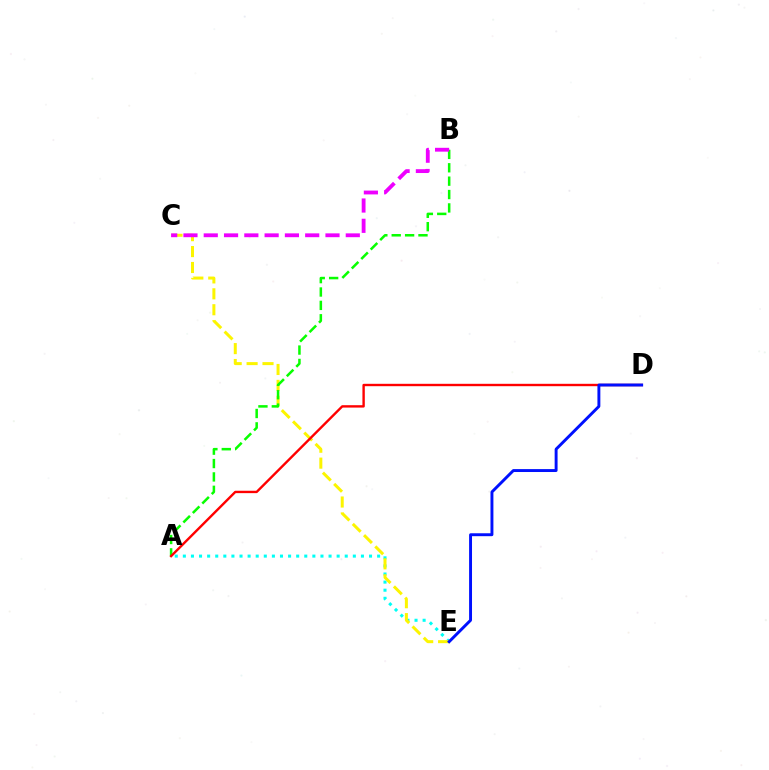{('A', 'E'): [{'color': '#00fff6', 'line_style': 'dotted', 'thickness': 2.2}], ('C', 'E'): [{'color': '#fcf500', 'line_style': 'dashed', 'thickness': 2.16}], ('A', 'B'): [{'color': '#08ff00', 'line_style': 'dashed', 'thickness': 1.82}], ('A', 'D'): [{'color': '#ff0000', 'line_style': 'solid', 'thickness': 1.72}], ('D', 'E'): [{'color': '#0010ff', 'line_style': 'solid', 'thickness': 2.1}], ('B', 'C'): [{'color': '#ee00ff', 'line_style': 'dashed', 'thickness': 2.76}]}